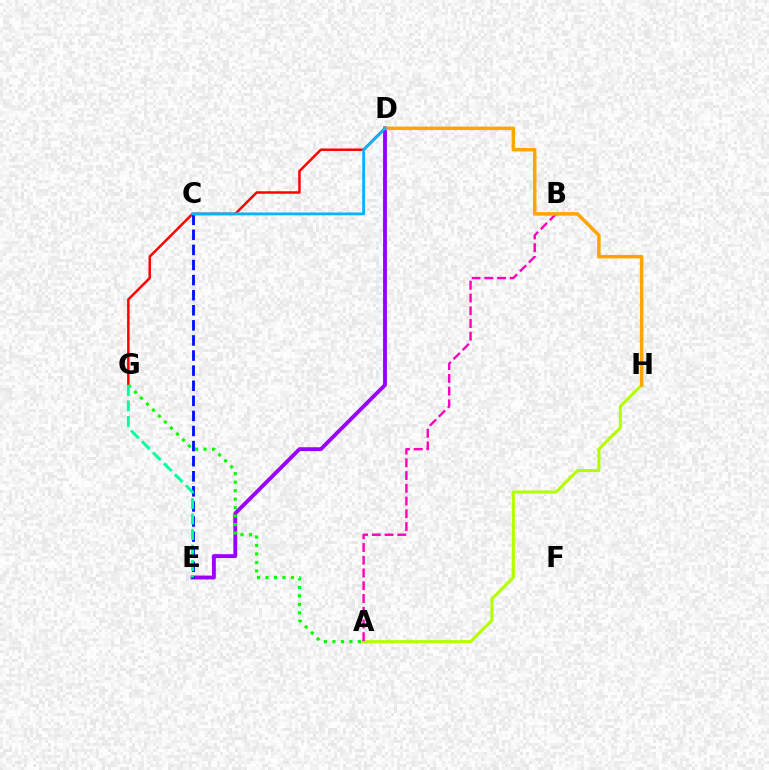{('D', 'E'): [{'color': '#9b00ff', 'line_style': 'solid', 'thickness': 2.78}], ('A', 'H'): [{'color': '#b3ff00', 'line_style': 'solid', 'thickness': 2.2}], ('D', 'G'): [{'color': '#ff0000', 'line_style': 'solid', 'thickness': 1.79}], ('A', 'B'): [{'color': '#ff00bd', 'line_style': 'dashed', 'thickness': 1.73}], ('C', 'E'): [{'color': '#0010ff', 'line_style': 'dashed', 'thickness': 2.05}], ('A', 'G'): [{'color': '#08ff00', 'line_style': 'dotted', 'thickness': 2.3}], ('D', 'H'): [{'color': '#ffa500', 'line_style': 'solid', 'thickness': 2.52}], ('C', 'D'): [{'color': '#00b5ff', 'line_style': 'solid', 'thickness': 2.04}], ('E', 'G'): [{'color': '#00ff9d', 'line_style': 'dashed', 'thickness': 2.11}]}